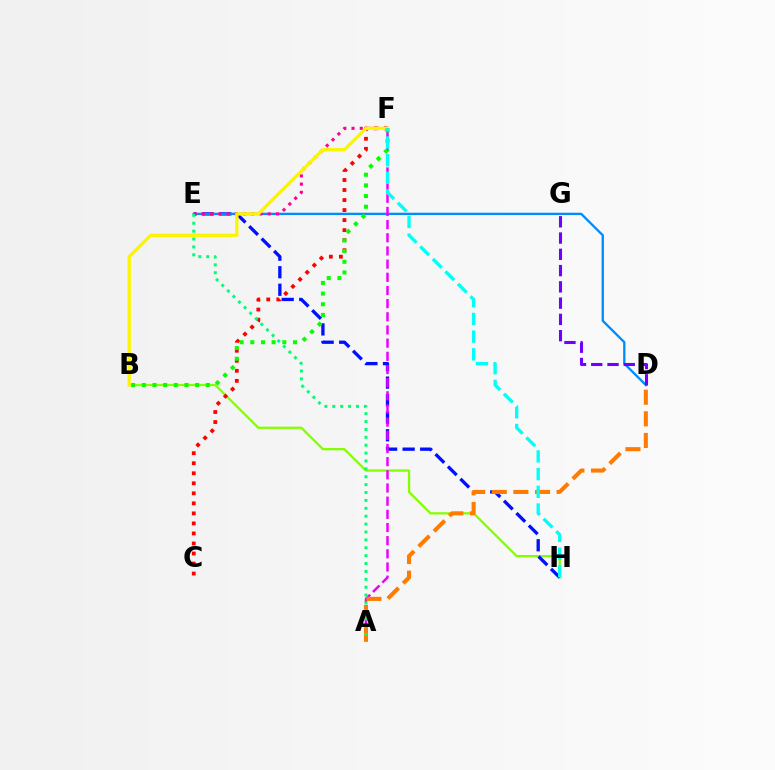{('B', 'H'): [{'color': '#84ff00', 'line_style': 'solid', 'thickness': 1.64}], ('E', 'H'): [{'color': '#0010ff', 'line_style': 'dashed', 'thickness': 2.38}], ('C', 'F'): [{'color': '#ff0000', 'line_style': 'dotted', 'thickness': 2.73}], ('D', 'E'): [{'color': '#008cff', 'line_style': 'solid', 'thickness': 1.68}], ('E', 'F'): [{'color': '#ff0094', 'line_style': 'dotted', 'thickness': 2.24}], ('B', 'F'): [{'color': '#fcf500', 'line_style': 'solid', 'thickness': 2.39}, {'color': '#08ff00', 'line_style': 'dotted', 'thickness': 2.9}], ('A', 'F'): [{'color': '#ee00ff', 'line_style': 'dashed', 'thickness': 1.79}], ('A', 'D'): [{'color': '#ff7c00', 'line_style': 'dashed', 'thickness': 2.94}], ('A', 'E'): [{'color': '#00ff74', 'line_style': 'dotted', 'thickness': 2.14}], ('F', 'H'): [{'color': '#00fff6', 'line_style': 'dashed', 'thickness': 2.4}], ('D', 'G'): [{'color': '#7200ff', 'line_style': 'dashed', 'thickness': 2.21}]}